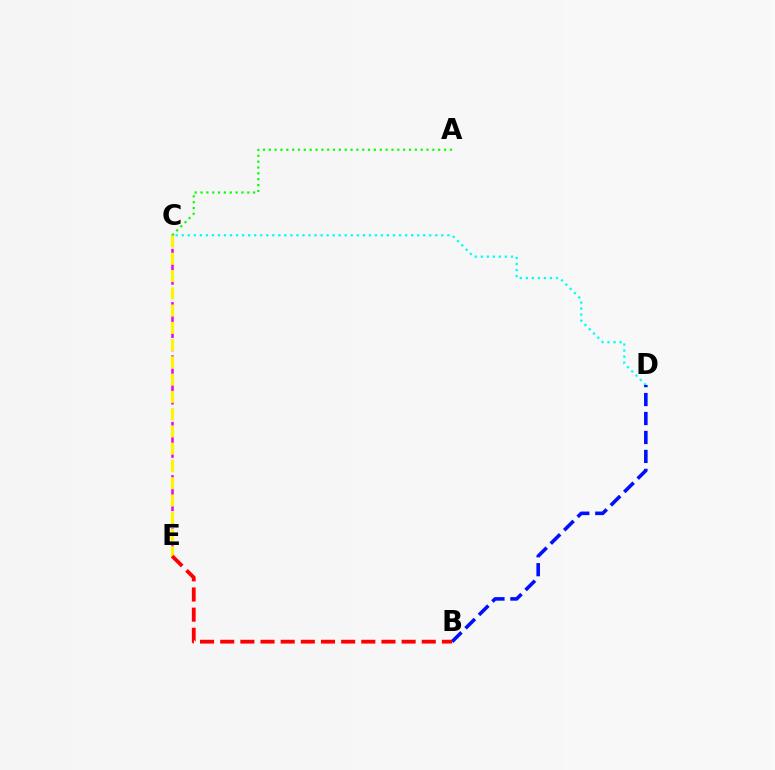{('A', 'C'): [{'color': '#08ff00', 'line_style': 'dotted', 'thickness': 1.59}], ('C', 'D'): [{'color': '#00fff6', 'line_style': 'dotted', 'thickness': 1.64}], ('B', 'D'): [{'color': '#0010ff', 'line_style': 'dashed', 'thickness': 2.58}], ('C', 'E'): [{'color': '#ee00ff', 'line_style': 'dashed', 'thickness': 1.81}, {'color': '#fcf500', 'line_style': 'dashed', 'thickness': 2.35}], ('B', 'E'): [{'color': '#ff0000', 'line_style': 'dashed', 'thickness': 2.74}]}